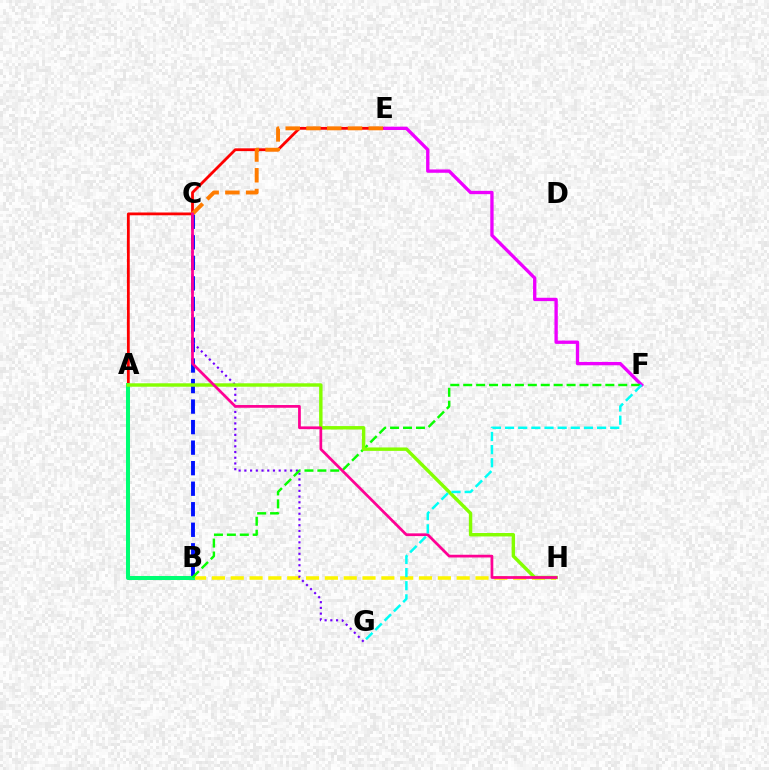{('A', 'E'): [{'color': '#ff0000', 'line_style': 'solid', 'thickness': 2.01}], ('B', 'C'): [{'color': '#0010ff', 'line_style': 'dashed', 'thickness': 2.79}], ('B', 'H'): [{'color': '#fcf500', 'line_style': 'dashed', 'thickness': 2.56}], ('E', 'F'): [{'color': '#ee00ff', 'line_style': 'solid', 'thickness': 2.4}], ('A', 'B'): [{'color': '#008cff', 'line_style': 'dotted', 'thickness': 1.64}, {'color': '#00ff74', 'line_style': 'solid', 'thickness': 2.89}], ('C', 'G'): [{'color': '#7200ff', 'line_style': 'dotted', 'thickness': 1.55}], ('B', 'F'): [{'color': '#08ff00', 'line_style': 'dashed', 'thickness': 1.76}], ('A', 'H'): [{'color': '#84ff00', 'line_style': 'solid', 'thickness': 2.47}], ('C', 'E'): [{'color': '#ff7c00', 'line_style': 'dashed', 'thickness': 2.82}], ('C', 'H'): [{'color': '#ff0094', 'line_style': 'solid', 'thickness': 1.97}], ('F', 'G'): [{'color': '#00fff6', 'line_style': 'dashed', 'thickness': 1.79}]}